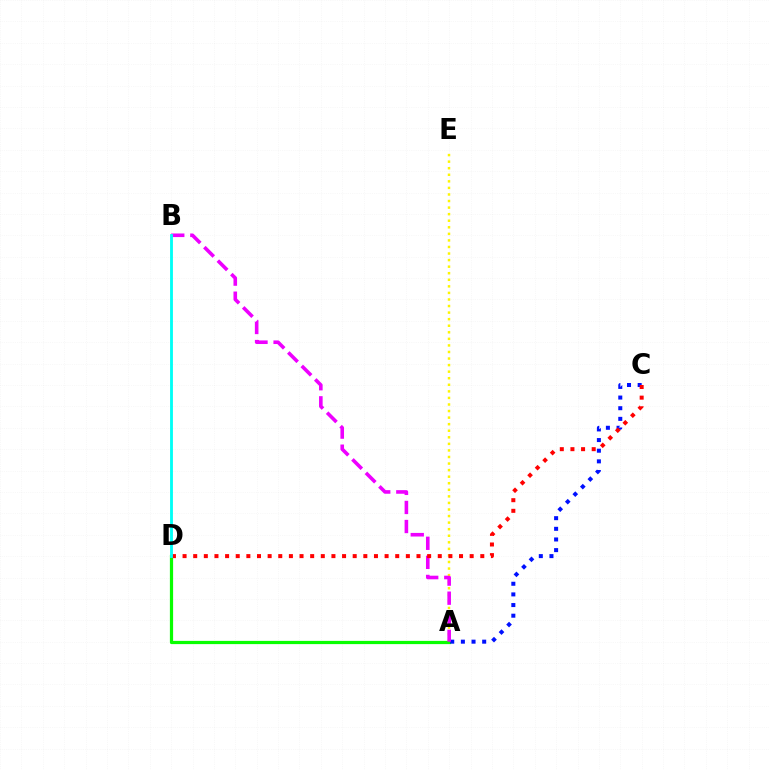{('A', 'E'): [{'color': '#fcf500', 'line_style': 'dotted', 'thickness': 1.78}], ('A', 'D'): [{'color': '#08ff00', 'line_style': 'solid', 'thickness': 2.31}], ('A', 'C'): [{'color': '#0010ff', 'line_style': 'dotted', 'thickness': 2.89}], ('A', 'B'): [{'color': '#ee00ff', 'line_style': 'dashed', 'thickness': 2.59}], ('C', 'D'): [{'color': '#ff0000', 'line_style': 'dotted', 'thickness': 2.89}], ('B', 'D'): [{'color': '#00fff6', 'line_style': 'solid', 'thickness': 2.05}]}